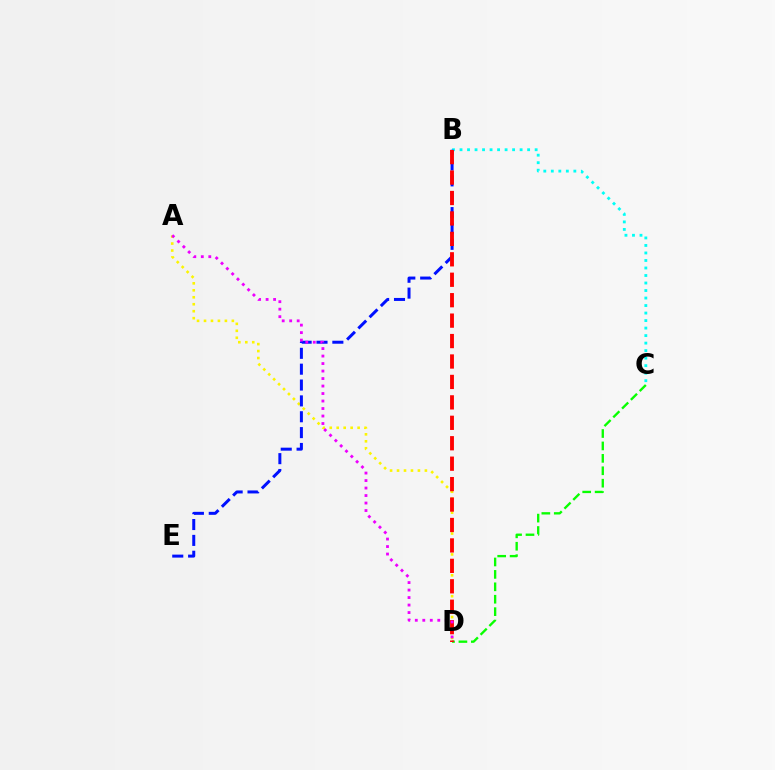{('A', 'D'): [{'color': '#fcf500', 'line_style': 'dotted', 'thickness': 1.89}, {'color': '#ee00ff', 'line_style': 'dotted', 'thickness': 2.04}], ('B', 'C'): [{'color': '#00fff6', 'line_style': 'dotted', 'thickness': 2.04}], ('C', 'D'): [{'color': '#08ff00', 'line_style': 'dashed', 'thickness': 1.69}], ('B', 'E'): [{'color': '#0010ff', 'line_style': 'dashed', 'thickness': 2.15}], ('B', 'D'): [{'color': '#ff0000', 'line_style': 'dashed', 'thickness': 2.78}]}